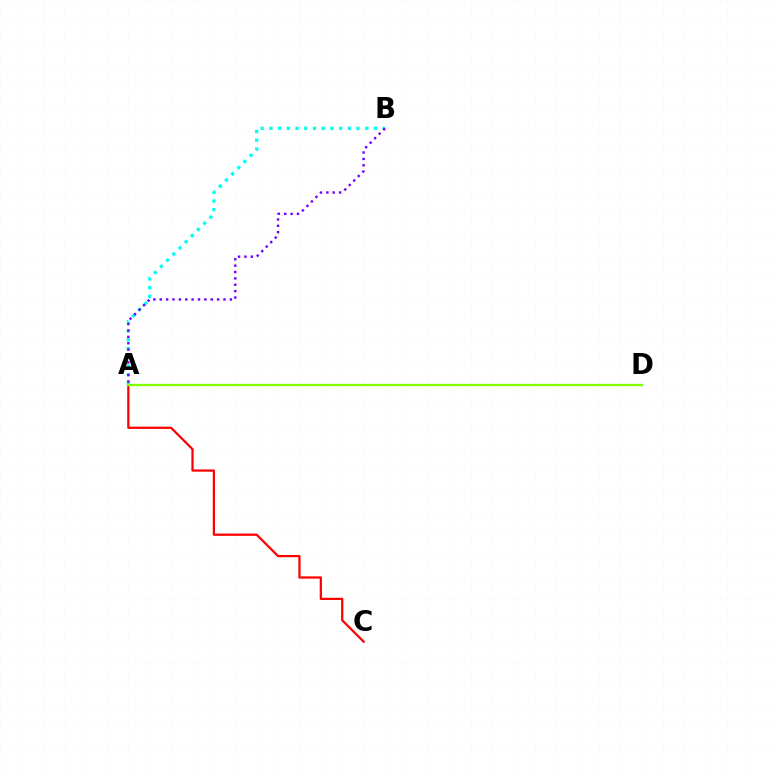{('A', 'B'): [{'color': '#00fff6', 'line_style': 'dotted', 'thickness': 2.37}, {'color': '#7200ff', 'line_style': 'dotted', 'thickness': 1.73}], ('A', 'C'): [{'color': '#ff0000', 'line_style': 'solid', 'thickness': 1.61}], ('A', 'D'): [{'color': '#84ff00', 'line_style': 'solid', 'thickness': 1.7}]}